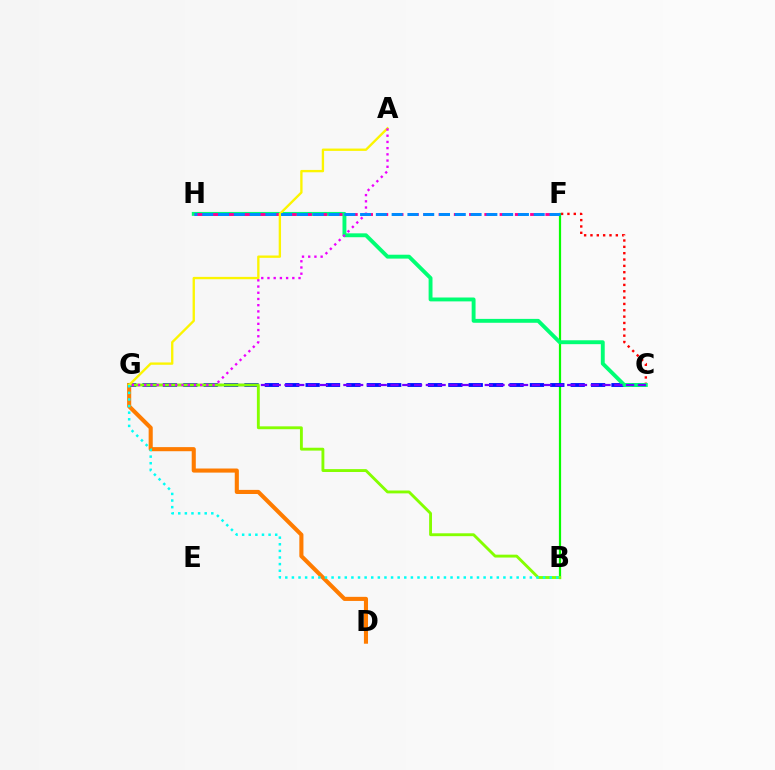{('C', 'F'): [{'color': '#ff0000', 'line_style': 'dotted', 'thickness': 1.72}], ('D', 'G'): [{'color': '#ff7c00', 'line_style': 'solid', 'thickness': 2.95}], ('B', 'F'): [{'color': '#08ff00', 'line_style': 'solid', 'thickness': 1.6}], ('C', 'G'): [{'color': '#0010ff', 'line_style': 'dashed', 'thickness': 2.77}, {'color': '#7200ff', 'line_style': 'dashed', 'thickness': 1.6}], ('C', 'H'): [{'color': '#00ff74', 'line_style': 'solid', 'thickness': 2.8}], ('F', 'H'): [{'color': '#ff0094', 'line_style': 'dashed', 'thickness': 2.07}, {'color': '#008cff', 'line_style': 'dashed', 'thickness': 2.14}], ('B', 'G'): [{'color': '#84ff00', 'line_style': 'solid', 'thickness': 2.07}, {'color': '#00fff6', 'line_style': 'dotted', 'thickness': 1.8}], ('A', 'G'): [{'color': '#fcf500', 'line_style': 'solid', 'thickness': 1.69}, {'color': '#ee00ff', 'line_style': 'dotted', 'thickness': 1.69}]}